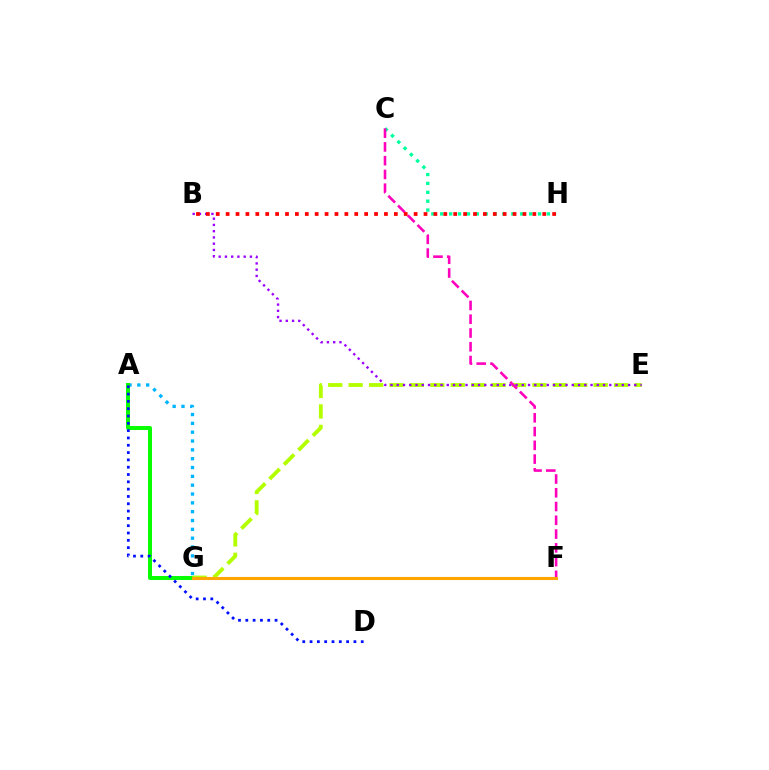{('C', 'H'): [{'color': '#00ff9d', 'line_style': 'dotted', 'thickness': 2.42}], ('A', 'G'): [{'color': '#00b5ff', 'line_style': 'dotted', 'thickness': 2.4}, {'color': '#08ff00', 'line_style': 'solid', 'thickness': 2.86}], ('E', 'G'): [{'color': '#b3ff00', 'line_style': 'dashed', 'thickness': 2.77}], ('B', 'E'): [{'color': '#9b00ff', 'line_style': 'dotted', 'thickness': 1.7}], ('C', 'F'): [{'color': '#ff00bd', 'line_style': 'dashed', 'thickness': 1.87}], ('A', 'D'): [{'color': '#0010ff', 'line_style': 'dotted', 'thickness': 1.99}], ('B', 'H'): [{'color': '#ff0000', 'line_style': 'dotted', 'thickness': 2.69}], ('F', 'G'): [{'color': '#ffa500', 'line_style': 'solid', 'thickness': 2.22}]}